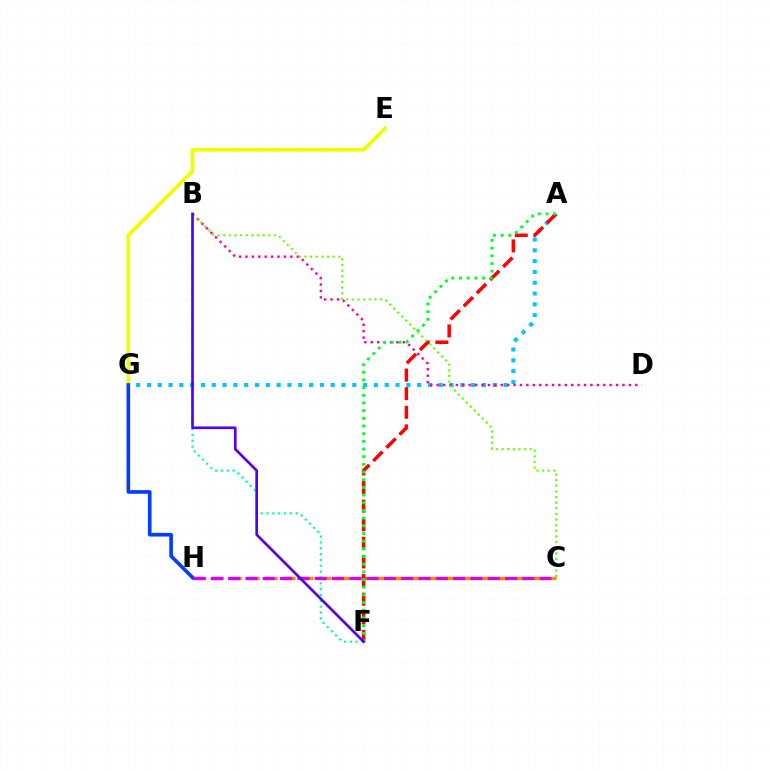{('A', 'G'): [{'color': '#00c7ff', 'line_style': 'dotted', 'thickness': 2.94}], ('B', 'D'): [{'color': '#ff00a0', 'line_style': 'dotted', 'thickness': 1.74}], ('C', 'H'): [{'color': '#ff8800', 'line_style': 'dashed', 'thickness': 2.43}, {'color': '#d600ff', 'line_style': 'dashed', 'thickness': 2.35}], ('A', 'F'): [{'color': '#ff0000', 'line_style': 'dashed', 'thickness': 2.53}, {'color': '#00ff27', 'line_style': 'dotted', 'thickness': 2.09}], ('E', 'G'): [{'color': '#eeff00', 'line_style': 'solid', 'thickness': 2.69}], ('G', 'H'): [{'color': '#003fff', 'line_style': 'solid', 'thickness': 2.63}], ('B', 'C'): [{'color': '#66ff00', 'line_style': 'dotted', 'thickness': 1.53}], ('B', 'F'): [{'color': '#00ffaf', 'line_style': 'dotted', 'thickness': 1.58}, {'color': '#4f00ff', 'line_style': 'solid', 'thickness': 1.92}]}